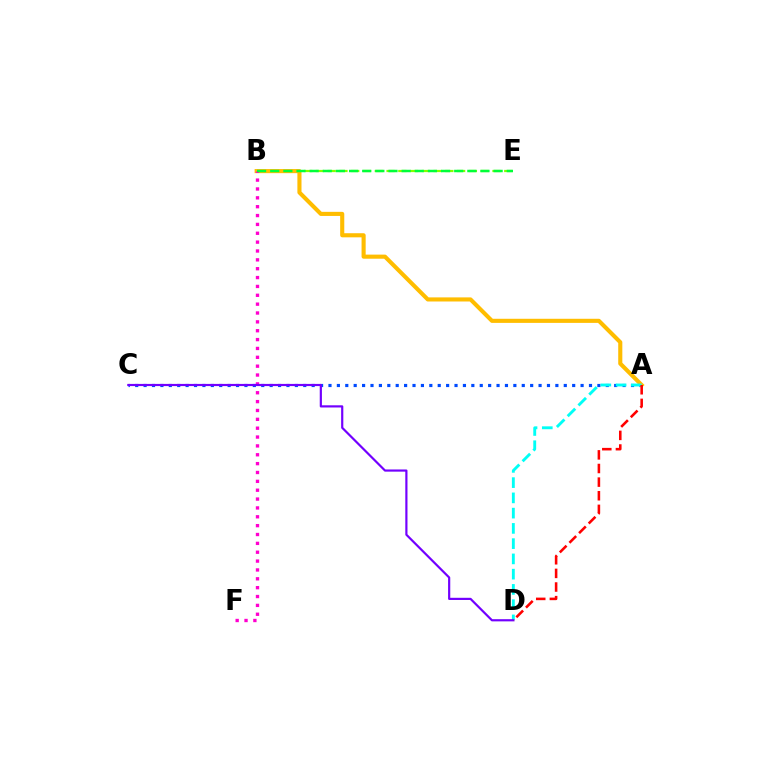{('A', 'C'): [{'color': '#004bff', 'line_style': 'dotted', 'thickness': 2.28}], ('B', 'E'): [{'color': '#84ff00', 'line_style': 'dashed', 'thickness': 1.6}, {'color': '#00ff39', 'line_style': 'dashed', 'thickness': 1.79}], ('A', 'B'): [{'color': '#ffbd00', 'line_style': 'solid', 'thickness': 2.96}], ('B', 'F'): [{'color': '#ff00cf', 'line_style': 'dotted', 'thickness': 2.41}], ('A', 'D'): [{'color': '#00fff6', 'line_style': 'dashed', 'thickness': 2.07}, {'color': '#ff0000', 'line_style': 'dashed', 'thickness': 1.85}], ('C', 'D'): [{'color': '#7200ff', 'line_style': 'solid', 'thickness': 1.57}]}